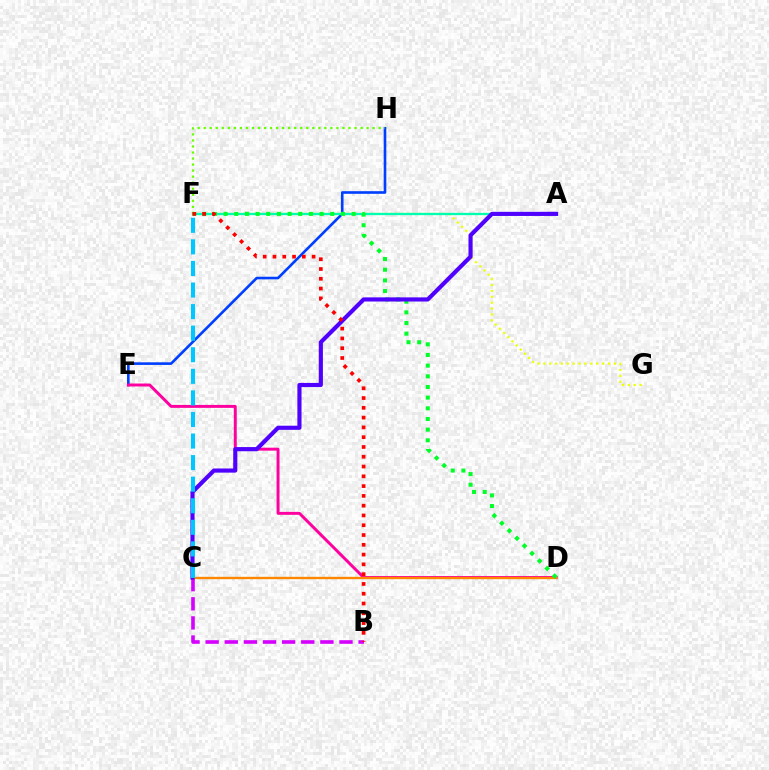{('F', 'G'): [{'color': '#eeff00', 'line_style': 'dotted', 'thickness': 1.6}], ('E', 'H'): [{'color': '#003fff', 'line_style': 'solid', 'thickness': 1.89}], ('A', 'F'): [{'color': '#00ffaf', 'line_style': 'solid', 'thickness': 1.66}], ('B', 'C'): [{'color': '#d600ff', 'line_style': 'dashed', 'thickness': 2.6}], ('D', 'E'): [{'color': '#ff00a0', 'line_style': 'solid', 'thickness': 2.13}], ('C', 'D'): [{'color': '#ff8800', 'line_style': 'solid', 'thickness': 1.7}], ('F', 'H'): [{'color': '#66ff00', 'line_style': 'dotted', 'thickness': 1.64}], ('D', 'F'): [{'color': '#00ff27', 'line_style': 'dotted', 'thickness': 2.9}], ('A', 'C'): [{'color': '#4f00ff', 'line_style': 'solid', 'thickness': 2.98}], ('B', 'F'): [{'color': '#ff0000', 'line_style': 'dotted', 'thickness': 2.66}], ('C', 'F'): [{'color': '#00c7ff', 'line_style': 'dashed', 'thickness': 2.93}]}